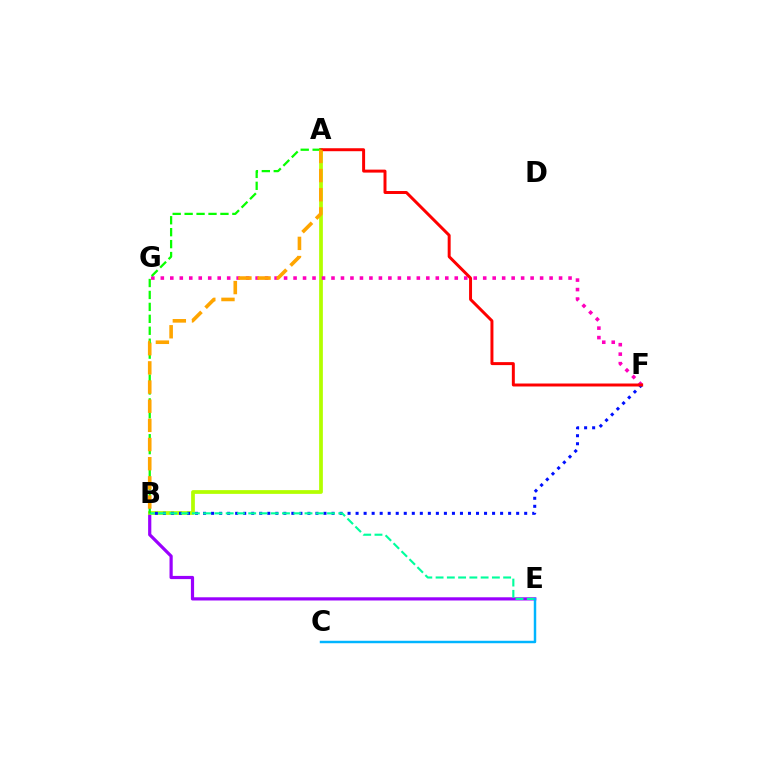{('B', 'E'): [{'color': '#9b00ff', 'line_style': 'solid', 'thickness': 2.3}, {'color': '#00ff9d', 'line_style': 'dashed', 'thickness': 1.53}], ('A', 'B'): [{'color': '#b3ff00', 'line_style': 'solid', 'thickness': 2.69}, {'color': '#08ff00', 'line_style': 'dashed', 'thickness': 1.62}, {'color': '#ffa500', 'line_style': 'dashed', 'thickness': 2.6}], ('B', 'F'): [{'color': '#0010ff', 'line_style': 'dotted', 'thickness': 2.18}], ('F', 'G'): [{'color': '#ff00bd', 'line_style': 'dotted', 'thickness': 2.58}], ('A', 'F'): [{'color': '#ff0000', 'line_style': 'solid', 'thickness': 2.14}], ('C', 'E'): [{'color': '#00b5ff', 'line_style': 'solid', 'thickness': 1.77}]}